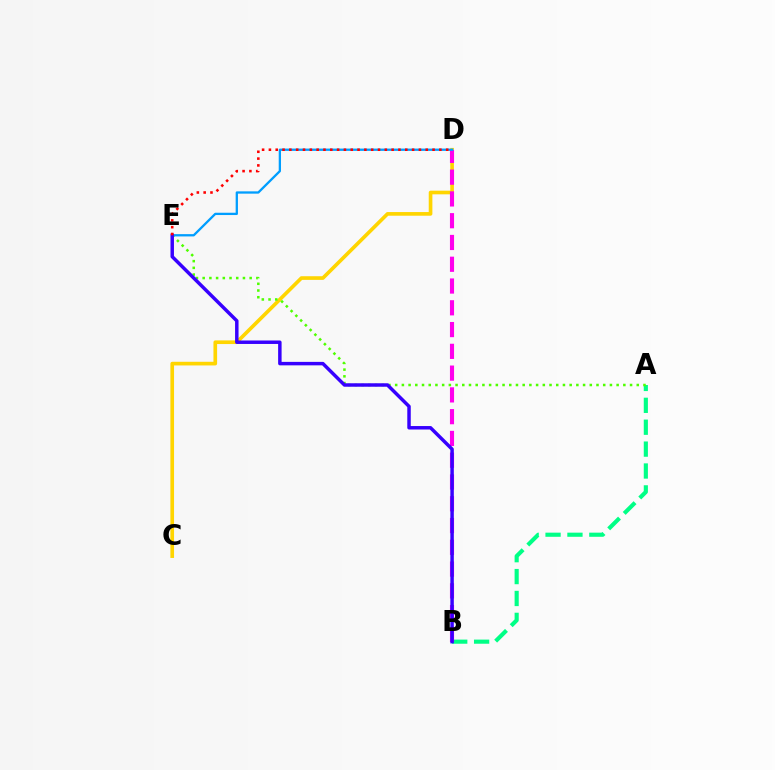{('A', 'B'): [{'color': '#00ff86', 'line_style': 'dashed', 'thickness': 2.97}], ('C', 'D'): [{'color': '#ffd500', 'line_style': 'solid', 'thickness': 2.63}], ('B', 'D'): [{'color': '#ff00ed', 'line_style': 'dashed', 'thickness': 2.96}], ('A', 'E'): [{'color': '#4fff00', 'line_style': 'dotted', 'thickness': 1.82}], ('D', 'E'): [{'color': '#009eff', 'line_style': 'solid', 'thickness': 1.65}, {'color': '#ff0000', 'line_style': 'dotted', 'thickness': 1.85}], ('B', 'E'): [{'color': '#3700ff', 'line_style': 'solid', 'thickness': 2.5}]}